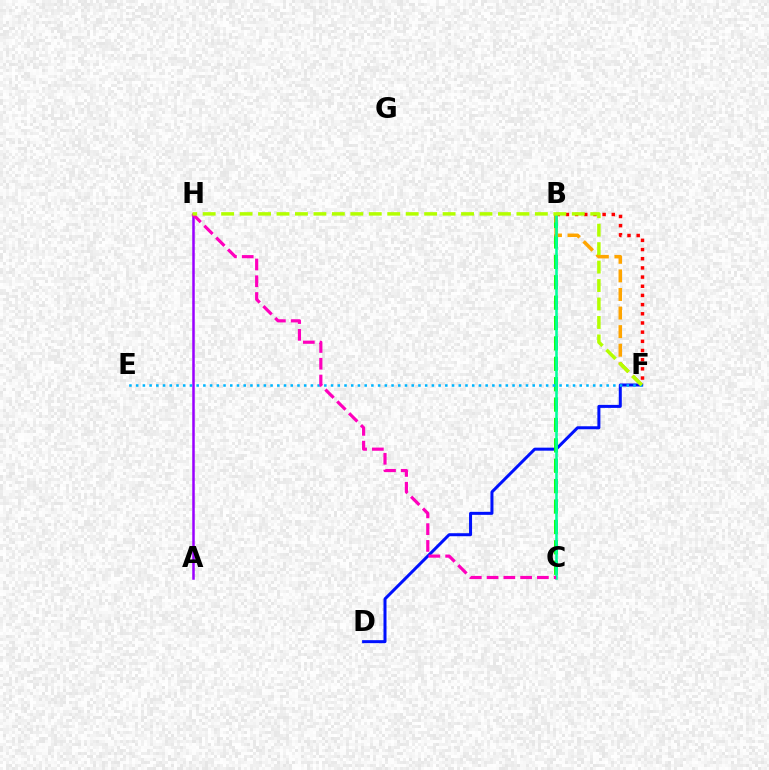{('D', 'F'): [{'color': '#0010ff', 'line_style': 'solid', 'thickness': 2.17}], ('A', 'H'): [{'color': '#9b00ff', 'line_style': 'solid', 'thickness': 1.81}], ('B', 'C'): [{'color': '#08ff00', 'line_style': 'dashed', 'thickness': 2.77}, {'color': '#00ff9d', 'line_style': 'solid', 'thickness': 1.86}], ('B', 'F'): [{'color': '#ffa500', 'line_style': 'dashed', 'thickness': 2.52}, {'color': '#ff0000', 'line_style': 'dotted', 'thickness': 2.49}], ('E', 'F'): [{'color': '#00b5ff', 'line_style': 'dotted', 'thickness': 1.83}], ('C', 'H'): [{'color': '#ff00bd', 'line_style': 'dashed', 'thickness': 2.28}], ('F', 'H'): [{'color': '#b3ff00', 'line_style': 'dashed', 'thickness': 2.51}]}